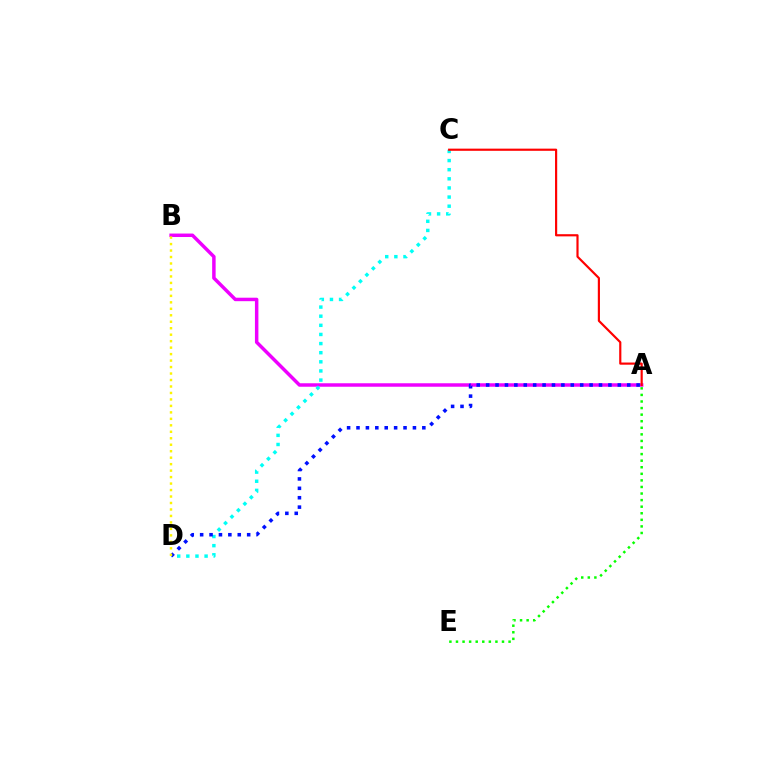{('A', 'E'): [{'color': '#08ff00', 'line_style': 'dotted', 'thickness': 1.79}], ('A', 'B'): [{'color': '#ee00ff', 'line_style': 'solid', 'thickness': 2.5}], ('C', 'D'): [{'color': '#00fff6', 'line_style': 'dotted', 'thickness': 2.48}], ('A', 'D'): [{'color': '#0010ff', 'line_style': 'dotted', 'thickness': 2.56}], ('B', 'D'): [{'color': '#fcf500', 'line_style': 'dotted', 'thickness': 1.76}], ('A', 'C'): [{'color': '#ff0000', 'line_style': 'solid', 'thickness': 1.56}]}